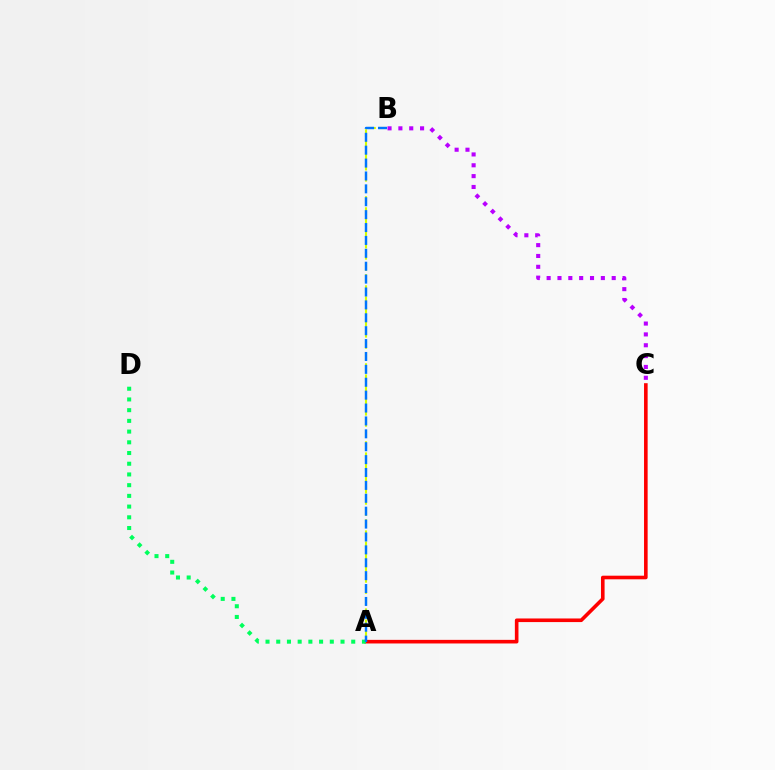{('B', 'C'): [{'color': '#b900ff', 'line_style': 'dotted', 'thickness': 2.95}], ('A', 'C'): [{'color': '#ff0000', 'line_style': 'solid', 'thickness': 2.6}], ('A', 'B'): [{'color': '#d1ff00', 'line_style': 'dashed', 'thickness': 1.51}, {'color': '#0074ff', 'line_style': 'dashed', 'thickness': 1.75}], ('A', 'D'): [{'color': '#00ff5c', 'line_style': 'dotted', 'thickness': 2.91}]}